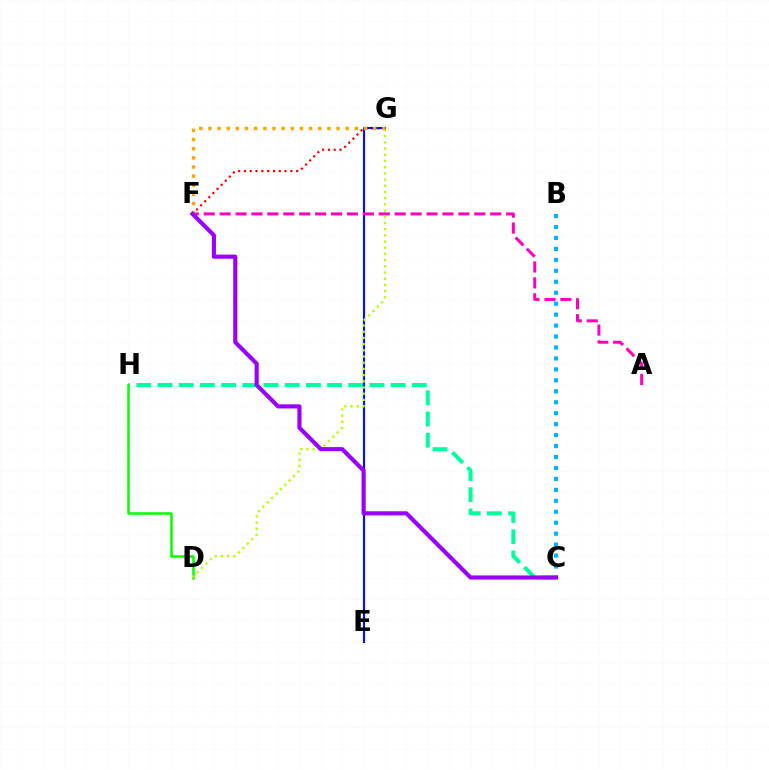{('B', 'C'): [{'color': '#00b5ff', 'line_style': 'dotted', 'thickness': 2.98}], ('F', 'G'): [{'color': '#ff0000', 'line_style': 'dotted', 'thickness': 1.58}, {'color': '#ffa500', 'line_style': 'dotted', 'thickness': 2.49}], ('C', 'H'): [{'color': '#00ff9d', 'line_style': 'dashed', 'thickness': 2.88}], ('D', 'H'): [{'color': '#08ff00', 'line_style': 'solid', 'thickness': 1.84}], ('E', 'G'): [{'color': '#0010ff', 'line_style': 'solid', 'thickness': 1.55}], ('A', 'F'): [{'color': '#ff00bd', 'line_style': 'dashed', 'thickness': 2.16}], ('D', 'G'): [{'color': '#b3ff00', 'line_style': 'dotted', 'thickness': 1.68}], ('C', 'F'): [{'color': '#9b00ff', 'line_style': 'solid', 'thickness': 2.97}]}